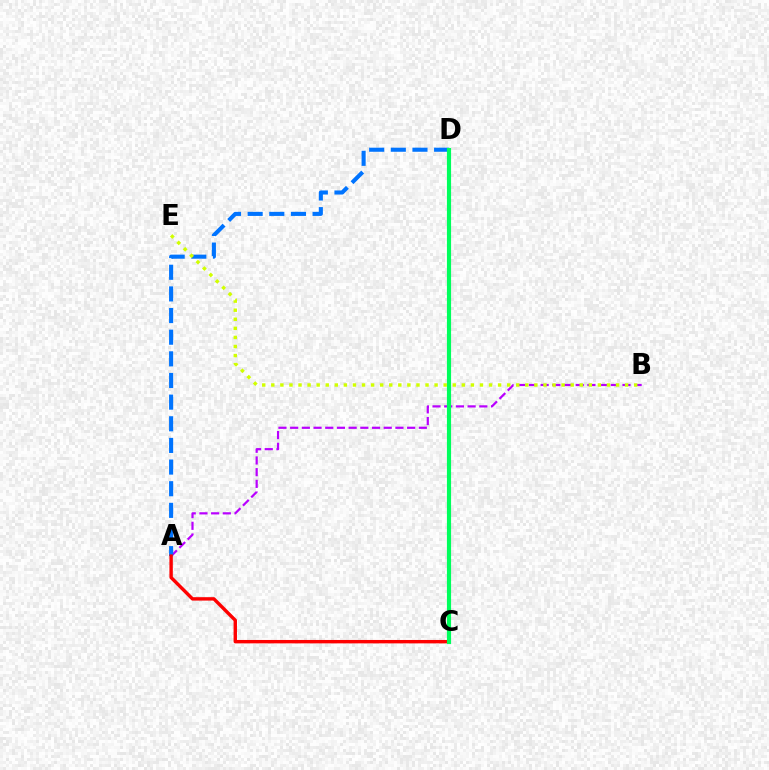{('A', 'B'): [{'color': '#b900ff', 'line_style': 'dashed', 'thickness': 1.59}], ('A', 'D'): [{'color': '#0074ff', 'line_style': 'dashed', 'thickness': 2.94}], ('A', 'C'): [{'color': '#ff0000', 'line_style': 'solid', 'thickness': 2.45}], ('C', 'D'): [{'color': '#00ff5c', 'line_style': 'solid', 'thickness': 2.99}], ('B', 'E'): [{'color': '#d1ff00', 'line_style': 'dotted', 'thickness': 2.46}]}